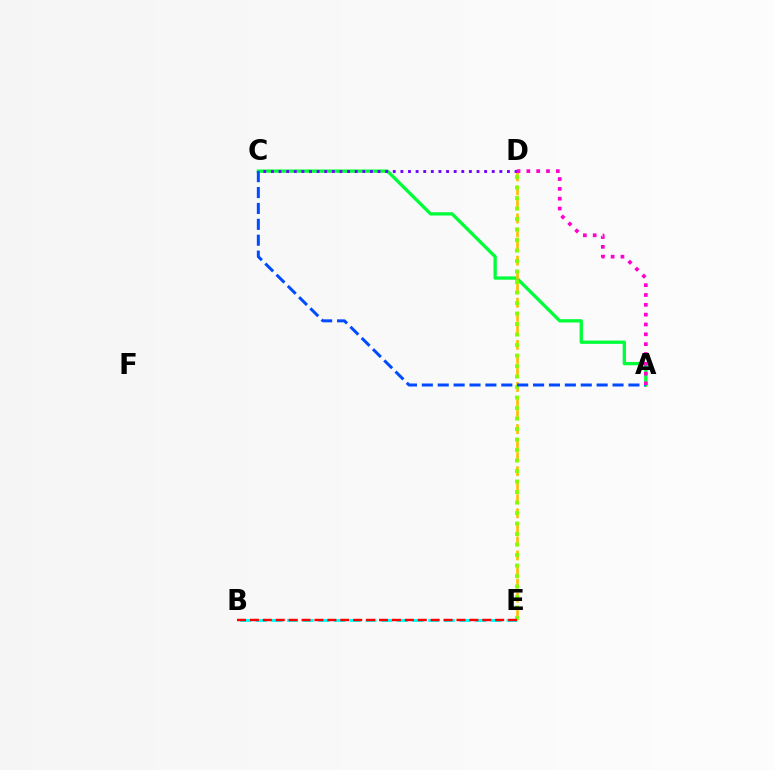{('A', 'C'): [{'color': '#00ff39', 'line_style': 'solid', 'thickness': 2.38}, {'color': '#004bff', 'line_style': 'dashed', 'thickness': 2.16}], ('D', 'E'): [{'color': '#ffbd00', 'line_style': 'dashed', 'thickness': 1.91}, {'color': '#84ff00', 'line_style': 'dotted', 'thickness': 2.85}], ('C', 'D'): [{'color': '#7200ff', 'line_style': 'dotted', 'thickness': 2.07}], ('B', 'E'): [{'color': '#00fff6', 'line_style': 'dashed', 'thickness': 2.13}, {'color': '#ff0000', 'line_style': 'dashed', 'thickness': 1.75}], ('A', 'D'): [{'color': '#ff00cf', 'line_style': 'dotted', 'thickness': 2.67}]}